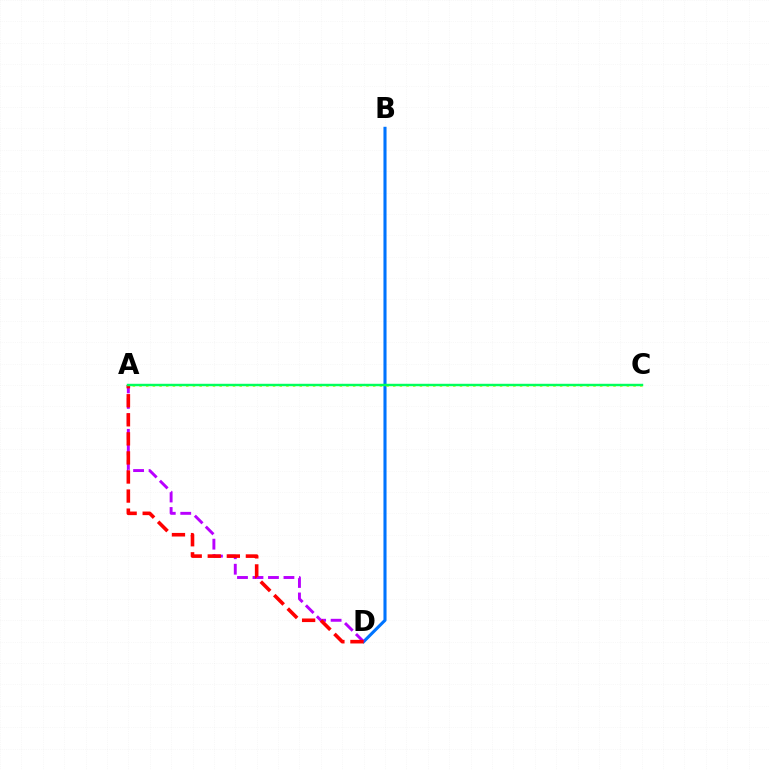{('B', 'D'): [{'color': '#0074ff', 'line_style': 'solid', 'thickness': 2.22}], ('A', 'D'): [{'color': '#b900ff', 'line_style': 'dashed', 'thickness': 2.1}, {'color': '#ff0000', 'line_style': 'dashed', 'thickness': 2.59}], ('A', 'C'): [{'color': '#d1ff00', 'line_style': 'dotted', 'thickness': 1.81}, {'color': '#00ff5c', 'line_style': 'solid', 'thickness': 1.75}]}